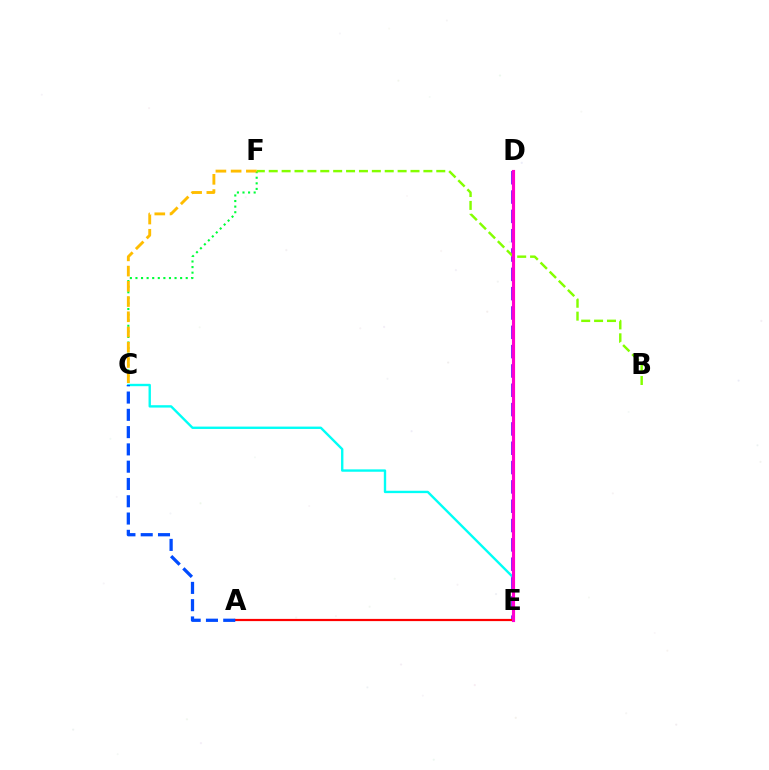{('D', 'E'): [{'color': '#7200ff', 'line_style': 'dashed', 'thickness': 2.62}, {'color': '#ff00cf', 'line_style': 'solid', 'thickness': 2.26}], ('C', 'F'): [{'color': '#00ff39', 'line_style': 'dotted', 'thickness': 1.52}, {'color': '#ffbd00', 'line_style': 'dashed', 'thickness': 2.07}], ('A', 'E'): [{'color': '#ff0000', 'line_style': 'solid', 'thickness': 1.59}], ('C', 'E'): [{'color': '#00fff6', 'line_style': 'solid', 'thickness': 1.71}], ('B', 'F'): [{'color': '#84ff00', 'line_style': 'dashed', 'thickness': 1.75}], ('A', 'C'): [{'color': '#004bff', 'line_style': 'dashed', 'thickness': 2.35}]}